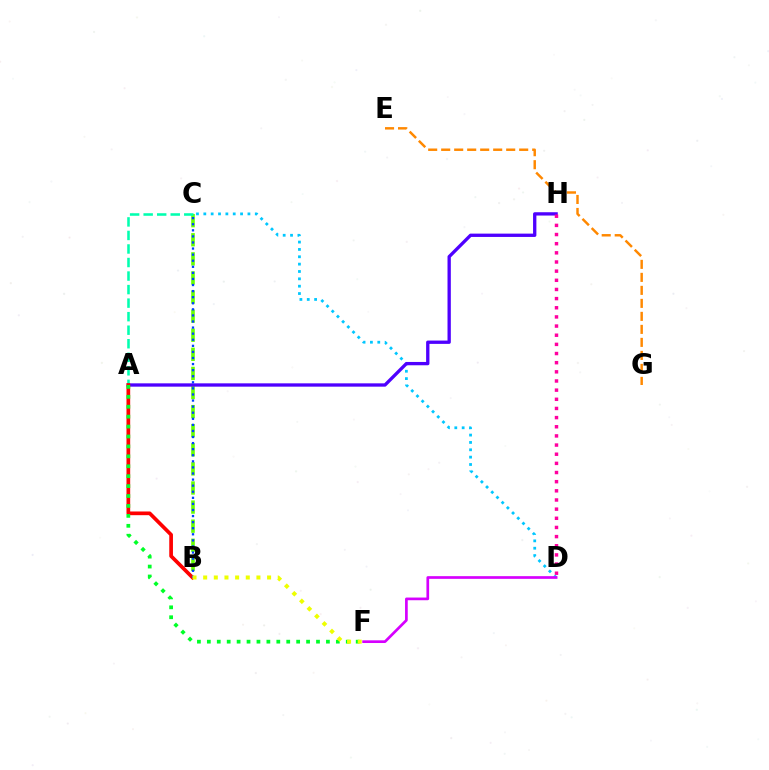{('B', 'C'): [{'color': '#66ff00', 'line_style': 'dashed', 'thickness': 2.59}, {'color': '#003fff', 'line_style': 'dotted', 'thickness': 1.65}], ('C', 'D'): [{'color': '#00c7ff', 'line_style': 'dotted', 'thickness': 2.0}], ('E', 'G'): [{'color': '#ff8800', 'line_style': 'dashed', 'thickness': 1.77}], ('A', 'H'): [{'color': '#4f00ff', 'line_style': 'solid', 'thickness': 2.39}], ('D', 'H'): [{'color': '#ff00a0', 'line_style': 'dotted', 'thickness': 2.49}], ('D', 'F'): [{'color': '#d600ff', 'line_style': 'solid', 'thickness': 1.94}], ('A', 'C'): [{'color': '#00ffaf', 'line_style': 'dashed', 'thickness': 1.84}], ('A', 'B'): [{'color': '#ff0000', 'line_style': 'solid', 'thickness': 2.66}], ('A', 'F'): [{'color': '#00ff27', 'line_style': 'dotted', 'thickness': 2.7}], ('B', 'F'): [{'color': '#eeff00', 'line_style': 'dotted', 'thickness': 2.89}]}